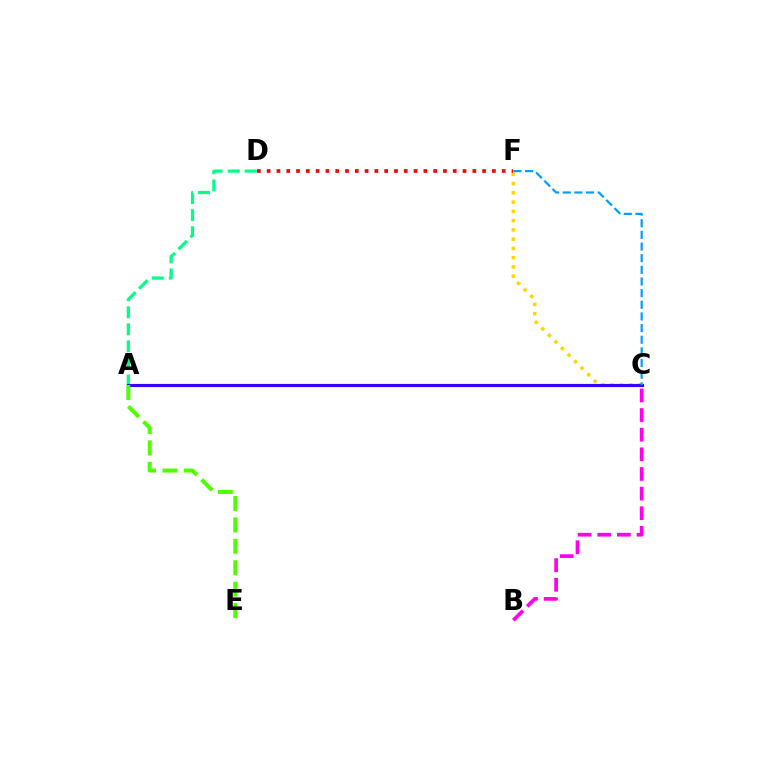{('A', 'D'): [{'color': '#00ff86', 'line_style': 'dashed', 'thickness': 2.31}], ('C', 'F'): [{'color': '#ffd500', 'line_style': 'dotted', 'thickness': 2.52}, {'color': '#009eff', 'line_style': 'dashed', 'thickness': 1.58}], ('B', 'C'): [{'color': '#ff00ed', 'line_style': 'dashed', 'thickness': 2.67}], ('A', 'C'): [{'color': '#3700ff', 'line_style': 'solid', 'thickness': 2.27}], ('D', 'F'): [{'color': '#ff0000', 'line_style': 'dotted', 'thickness': 2.66}], ('A', 'E'): [{'color': '#4fff00', 'line_style': 'dashed', 'thickness': 2.91}]}